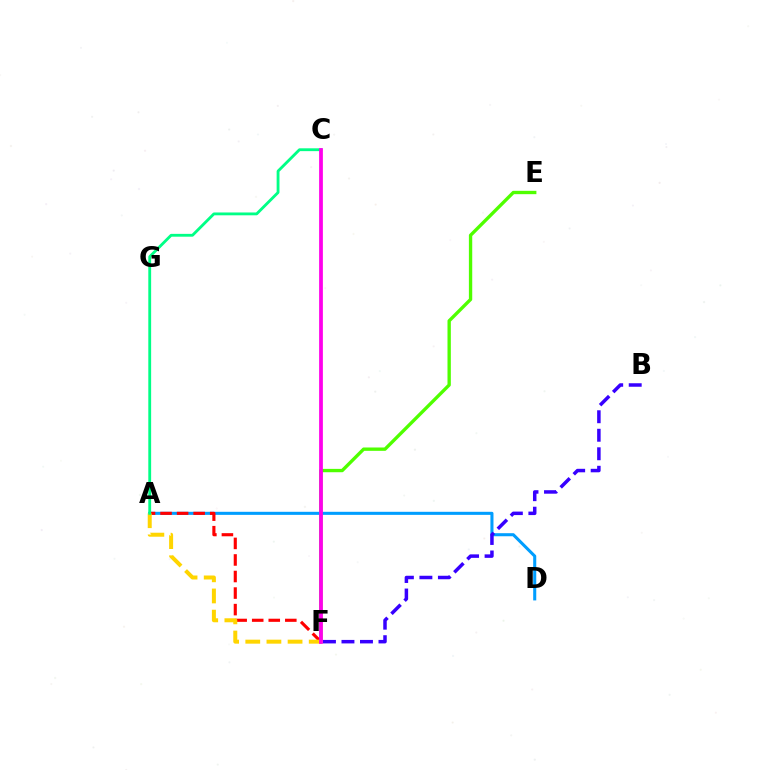{('E', 'F'): [{'color': '#4fff00', 'line_style': 'solid', 'thickness': 2.41}], ('A', 'D'): [{'color': '#009eff', 'line_style': 'solid', 'thickness': 2.2}], ('A', 'F'): [{'color': '#ff0000', 'line_style': 'dashed', 'thickness': 2.25}, {'color': '#ffd500', 'line_style': 'dashed', 'thickness': 2.87}], ('A', 'C'): [{'color': '#00ff86', 'line_style': 'solid', 'thickness': 2.04}], ('B', 'F'): [{'color': '#3700ff', 'line_style': 'dashed', 'thickness': 2.51}], ('C', 'F'): [{'color': '#ff00ed', 'line_style': 'solid', 'thickness': 2.7}]}